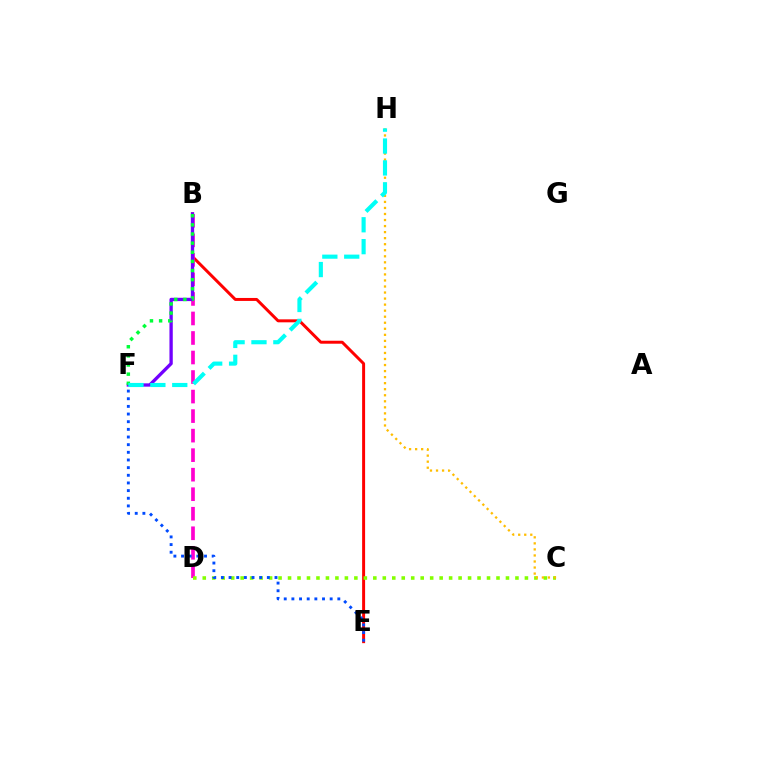{('B', 'E'): [{'color': '#ff0000', 'line_style': 'solid', 'thickness': 2.14}], ('B', 'D'): [{'color': '#ff00cf', 'line_style': 'dashed', 'thickness': 2.65}], ('B', 'F'): [{'color': '#7200ff', 'line_style': 'solid', 'thickness': 2.39}, {'color': '#00ff39', 'line_style': 'dotted', 'thickness': 2.48}], ('C', 'D'): [{'color': '#84ff00', 'line_style': 'dotted', 'thickness': 2.57}], ('C', 'H'): [{'color': '#ffbd00', 'line_style': 'dotted', 'thickness': 1.64}], ('E', 'F'): [{'color': '#004bff', 'line_style': 'dotted', 'thickness': 2.08}], ('F', 'H'): [{'color': '#00fff6', 'line_style': 'dashed', 'thickness': 2.97}]}